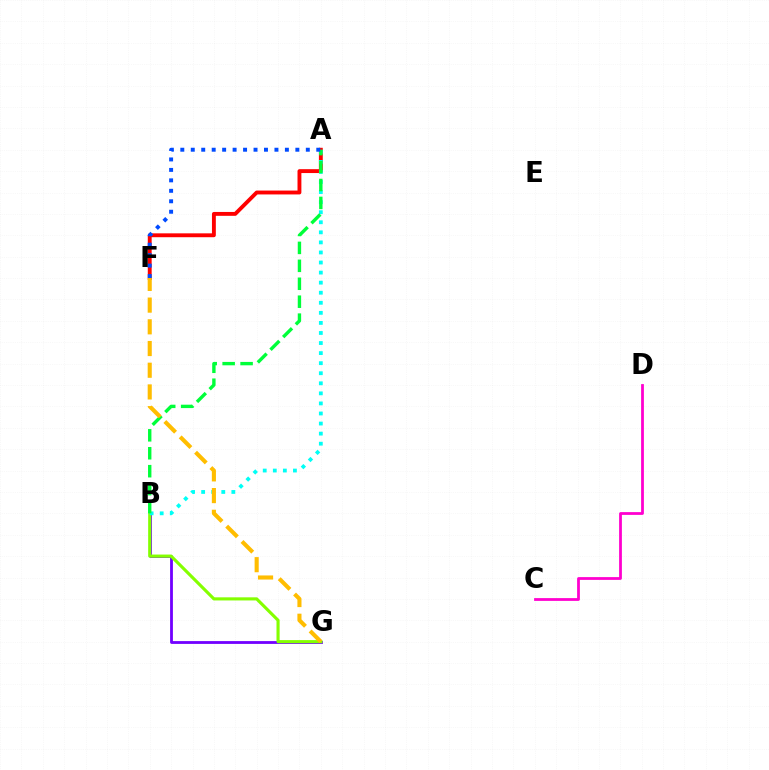{('B', 'G'): [{'color': '#7200ff', 'line_style': 'solid', 'thickness': 2.02}, {'color': '#84ff00', 'line_style': 'solid', 'thickness': 2.25}], ('A', 'F'): [{'color': '#ff0000', 'line_style': 'solid', 'thickness': 2.79}, {'color': '#004bff', 'line_style': 'dotted', 'thickness': 2.84}], ('A', 'B'): [{'color': '#00fff6', 'line_style': 'dotted', 'thickness': 2.73}, {'color': '#00ff39', 'line_style': 'dashed', 'thickness': 2.44}], ('C', 'D'): [{'color': '#ff00cf', 'line_style': 'solid', 'thickness': 2.0}], ('F', 'G'): [{'color': '#ffbd00', 'line_style': 'dashed', 'thickness': 2.95}]}